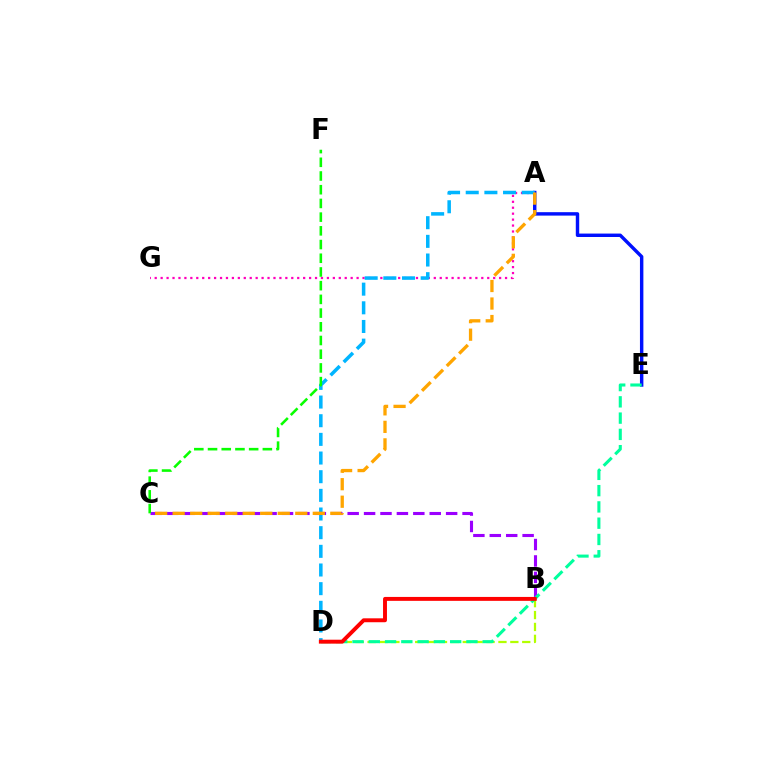{('A', 'E'): [{'color': '#0010ff', 'line_style': 'solid', 'thickness': 2.47}], ('B', 'D'): [{'color': '#b3ff00', 'line_style': 'dashed', 'thickness': 1.62}, {'color': '#ff0000', 'line_style': 'solid', 'thickness': 2.82}], ('A', 'G'): [{'color': '#ff00bd', 'line_style': 'dotted', 'thickness': 1.61}], ('A', 'D'): [{'color': '#00b5ff', 'line_style': 'dashed', 'thickness': 2.54}], ('B', 'C'): [{'color': '#9b00ff', 'line_style': 'dashed', 'thickness': 2.23}], ('A', 'C'): [{'color': '#ffa500', 'line_style': 'dashed', 'thickness': 2.38}], ('C', 'F'): [{'color': '#08ff00', 'line_style': 'dashed', 'thickness': 1.86}], ('D', 'E'): [{'color': '#00ff9d', 'line_style': 'dashed', 'thickness': 2.21}]}